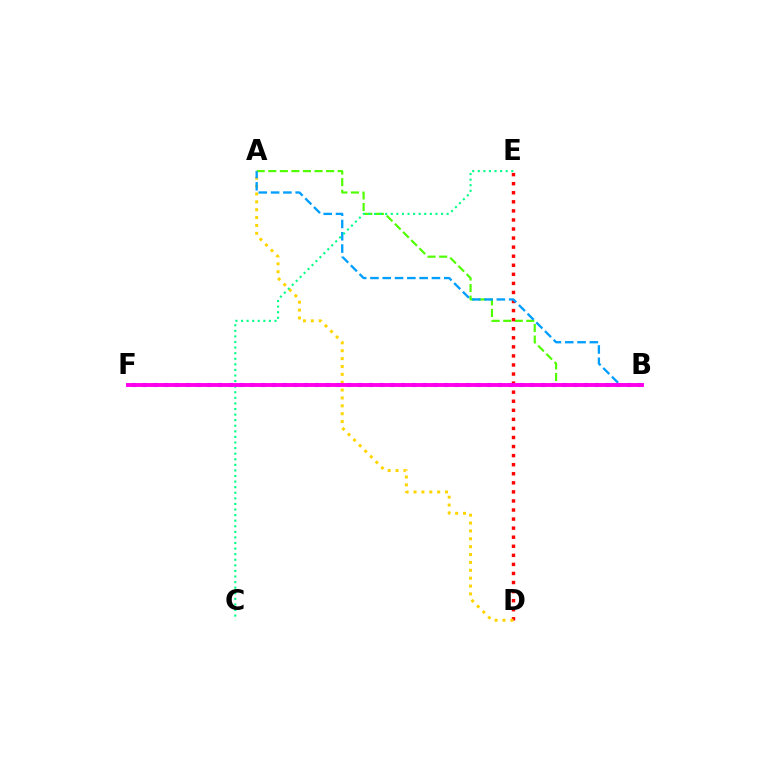{('B', 'F'): [{'color': '#3700ff', 'line_style': 'dotted', 'thickness': 2.93}, {'color': '#ff00ed', 'line_style': 'solid', 'thickness': 2.81}], ('A', 'B'): [{'color': '#4fff00', 'line_style': 'dashed', 'thickness': 1.57}, {'color': '#009eff', 'line_style': 'dashed', 'thickness': 1.67}], ('D', 'E'): [{'color': '#ff0000', 'line_style': 'dotted', 'thickness': 2.46}], ('A', 'D'): [{'color': '#ffd500', 'line_style': 'dotted', 'thickness': 2.14}], ('C', 'E'): [{'color': '#00ff86', 'line_style': 'dotted', 'thickness': 1.52}]}